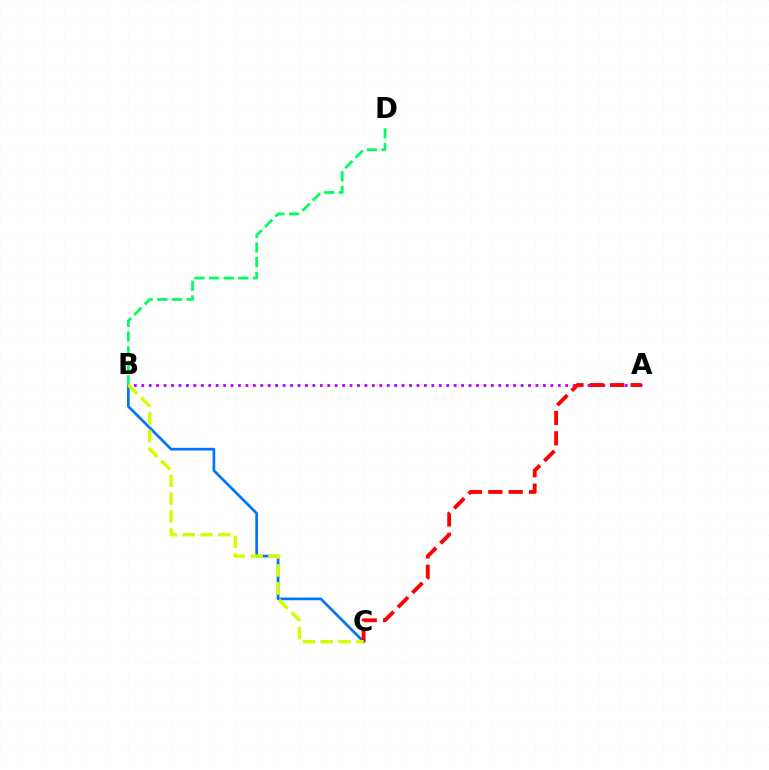{('B', 'C'): [{'color': '#0074ff', 'line_style': 'solid', 'thickness': 1.95}, {'color': '#d1ff00', 'line_style': 'dashed', 'thickness': 2.43}], ('A', 'B'): [{'color': '#b900ff', 'line_style': 'dotted', 'thickness': 2.02}], ('A', 'C'): [{'color': '#ff0000', 'line_style': 'dashed', 'thickness': 2.77}], ('B', 'D'): [{'color': '#00ff5c', 'line_style': 'dashed', 'thickness': 1.99}]}